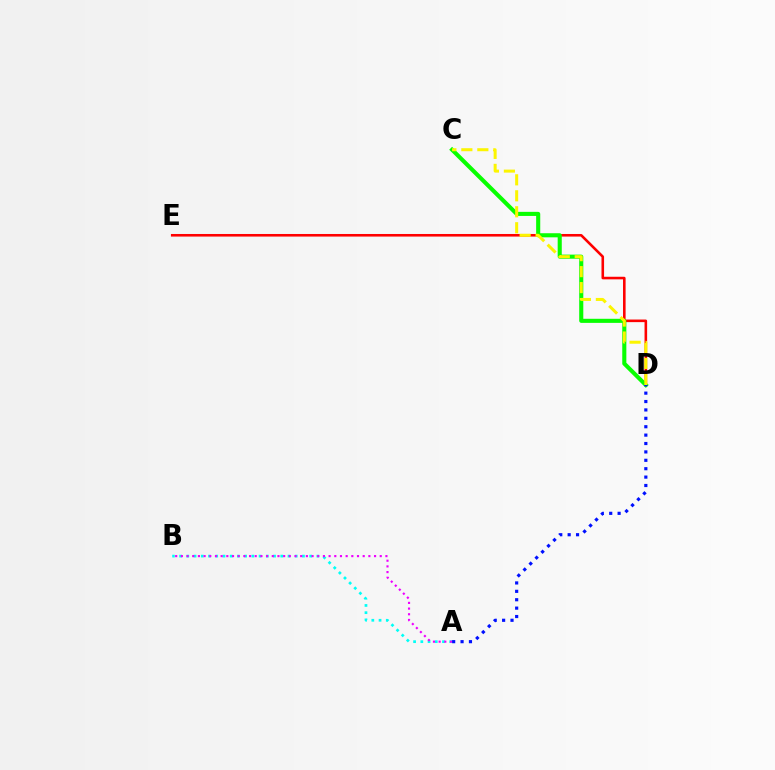{('A', 'B'): [{'color': '#00fff6', 'line_style': 'dotted', 'thickness': 1.96}, {'color': '#ee00ff', 'line_style': 'dotted', 'thickness': 1.54}], ('D', 'E'): [{'color': '#ff0000', 'line_style': 'solid', 'thickness': 1.86}], ('C', 'D'): [{'color': '#08ff00', 'line_style': 'solid', 'thickness': 2.94}, {'color': '#fcf500', 'line_style': 'dashed', 'thickness': 2.17}], ('A', 'D'): [{'color': '#0010ff', 'line_style': 'dotted', 'thickness': 2.28}]}